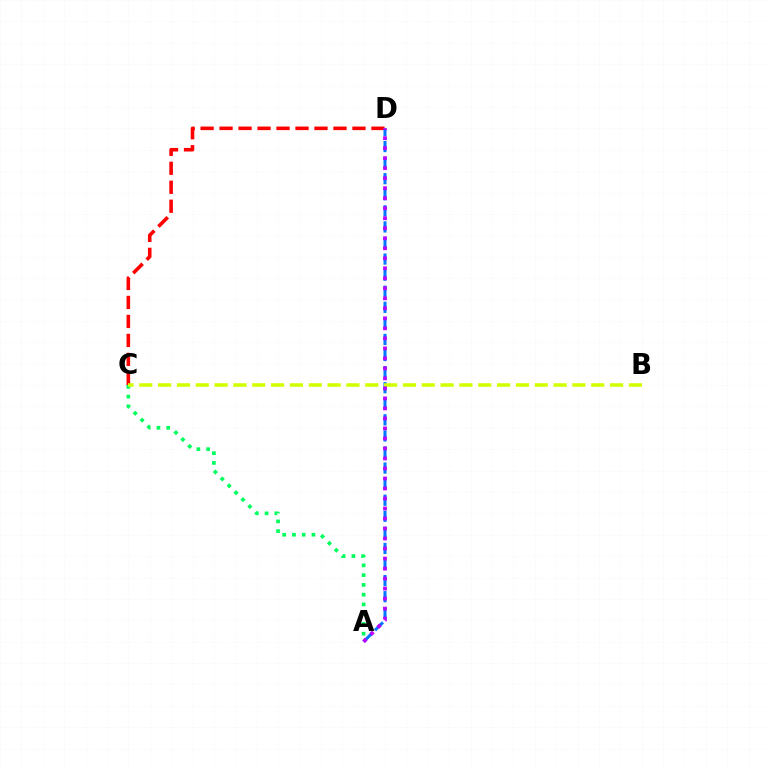{('A', 'C'): [{'color': '#00ff5c', 'line_style': 'dotted', 'thickness': 2.65}], ('C', 'D'): [{'color': '#ff0000', 'line_style': 'dashed', 'thickness': 2.58}], ('A', 'D'): [{'color': '#0074ff', 'line_style': 'dashed', 'thickness': 2.18}, {'color': '#b900ff', 'line_style': 'dotted', 'thickness': 2.72}], ('B', 'C'): [{'color': '#d1ff00', 'line_style': 'dashed', 'thickness': 2.56}]}